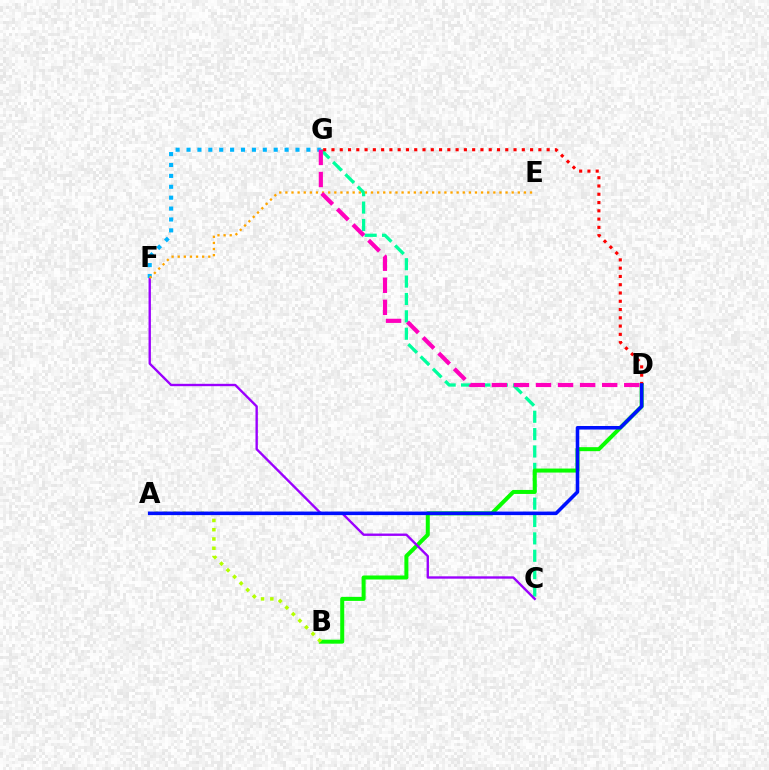{('C', 'G'): [{'color': '#00ff9d', 'line_style': 'dashed', 'thickness': 2.36}], ('B', 'D'): [{'color': '#08ff00', 'line_style': 'solid', 'thickness': 2.89}], ('A', 'B'): [{'color': '#b3ff00', 'line_style': 'dotted', 'thickness': 2.52}], ('C', 'F'): [{'color': '#9b00ff', 'line_style': 'solid', 'thickness': 1.71}], ('F', 'G'): [{'color': '#00b5ff', 'line_style': 'dotted', 'thickness': 2.96}], ('D', 'G'): [{'color': '#ff0000', 'line_style': 'dotted', 'thickness': 2.25}, {'color': '#ff00bd', 'line_style': 'dashed', 'thickness': 3.0}], ('A', 'D'): [{'color': '#0010ff', 'line_style': 'solid', 'thickness': 2.56}], ('E', 'F'): [{'color': '#ffa500', 'line_style': 'dotted', 'thickness': 1.66}]}